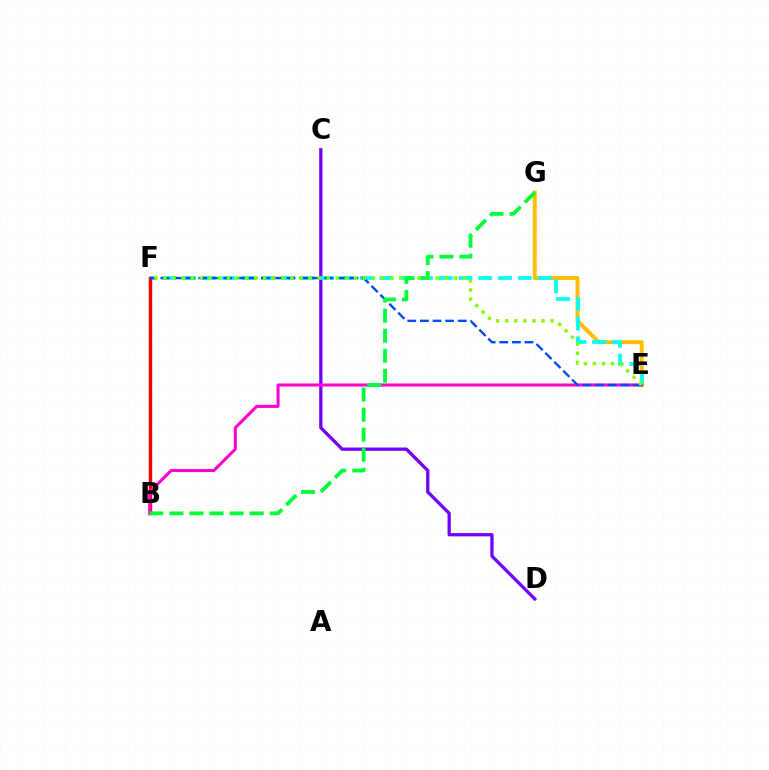{('C', 'D'): [{'color': '#7200ff', 'line_style': 'solid', 'thickness': 2.35}], ('E', 'G'): [{'color': '#ffbd00', 'line_style': 'solid', 'thickness': 2.85}], ('E', 'F'): [{'color': '#00fff6', 'line_style': 'dashed', 'thickness': 2.68}, {'color': '#004bff', 'line_style': 'dashed', 'thickness': 1.71}, {'color': '#84ff00', 'line_style': 'dotted', 'thickness': 2.47}], ('B', 'F'): [{'color': '#ff0000', 'line_style': 'solid', 'thickness': 2.47}], ('B', 'E'): [{'color': '#ff00cf', 'line_style': 'solid', 'thickness': 2.18}], ('B', 'G'): [{'color': '#00ff39', 'line_style': 'dashed', 'thickness': 2.73}]}